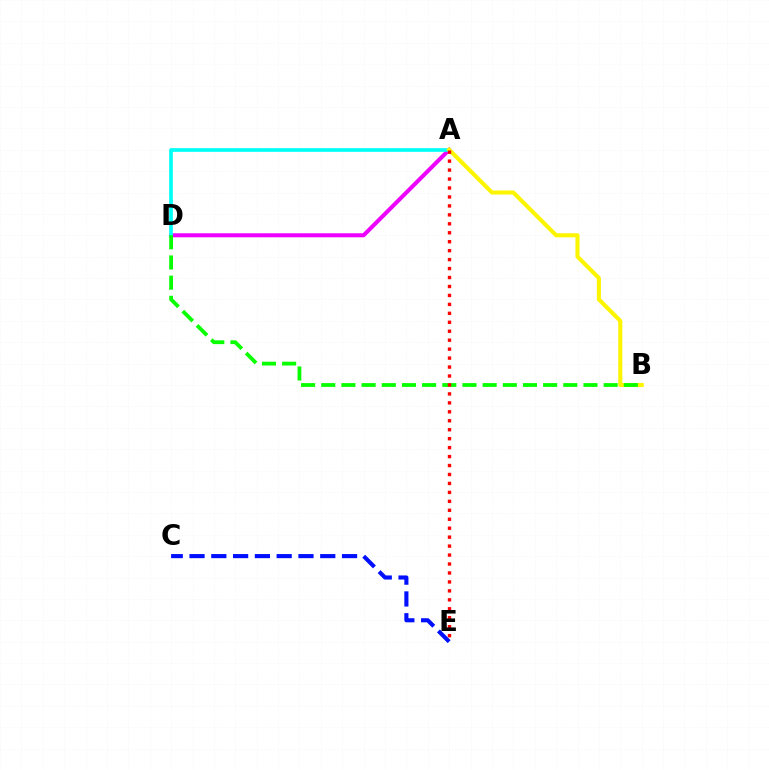{('A', 'D'): [{'color': '#ee00ff', 'line_style': 'solid', 'thickness': 2.9}, {'color': '#00fff6', 'line_style': 'solid', 'thickness': 2.65}], ('C', 'E'): [{'color': '#0010ff', 'line_style': 'dashed', 'thickness': 2.96}], ('A', 'B'): [{'color': '#fcf500', 'line_style': 'solid', 'thickness': 2.94}], ('B', 'D'): [{'color': '#08ff00', 'line_style': 'dashed', 'thickness': 2.74}], ('A', 'E'): [{'color': '#ff0000', 'line_style': 'dotted', 'thickness': 2.43}]}